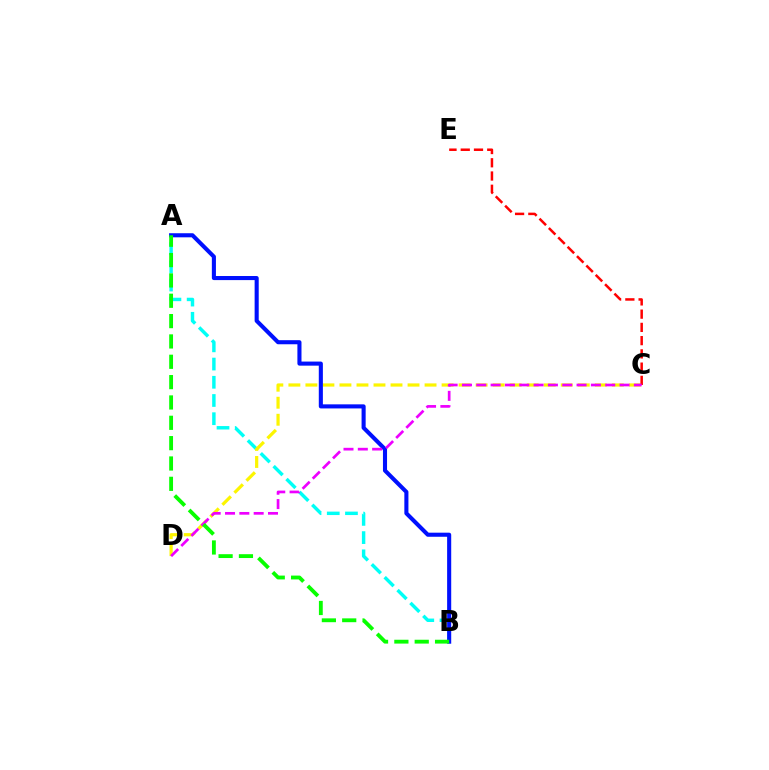{('A', 'B'): [{'color': '#00fff6', 'line_style': 'dashed', 'thickness': 2.47}, {'color': '#0010ff', 'line_style': 'solid', 'thickness': 2.94}, {'color': '#08ff00', 'line_style': 'dashed', 'thickness': 2.76}], ('C', 'D'): [{'color': '#fcf500', 'line_style': 'dashed', 'thickness': 2.31}, {'color': '#ee00ff', 'line_style': 'dashed', 'thickness': 1.95}], ('C', 'E'): [{'color': '#ff0000', 'line_style': 'dashed', 'thickness': 1.8}]}